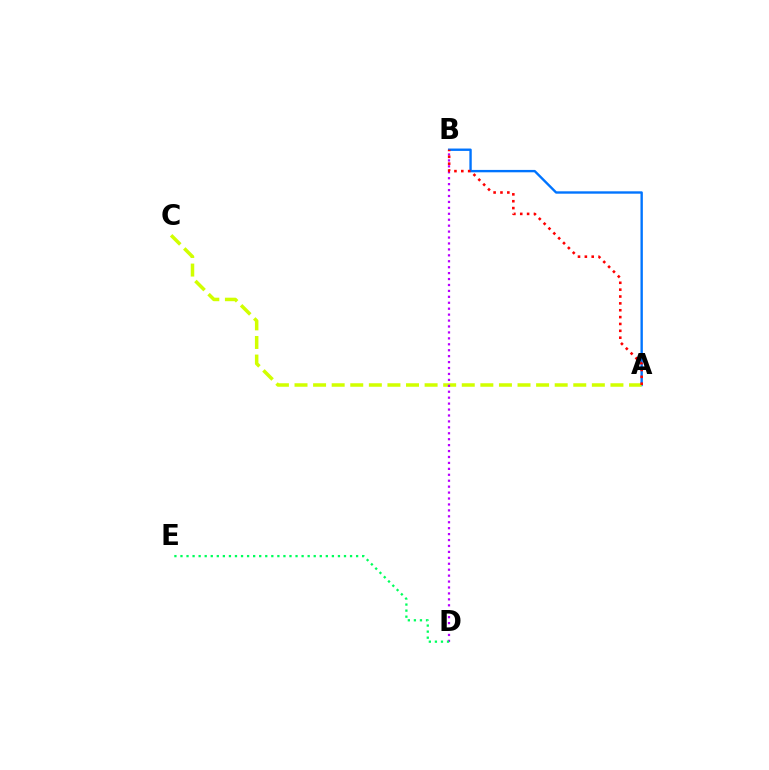{('A', 'B'): [{'color': '#0074ff', 'line_style': 'solid', 'thickness': 1.71}, {'color': '#ff0000', 'line_style': 'dotted', 'thickness': 1.86}], ('A', 'C'): [{'color': '#d1ff00', 'line_style': 'dashed', 'thickness': 2.52}], ('B', 'D'): [{'color': '#b900ff', 'line_style': 'dotted', 'thickness': 1.61}], ('D', 'E'): [{'color': '#00ff5c', 'line_style': 'dotted', 'thickness': 1.65}]}